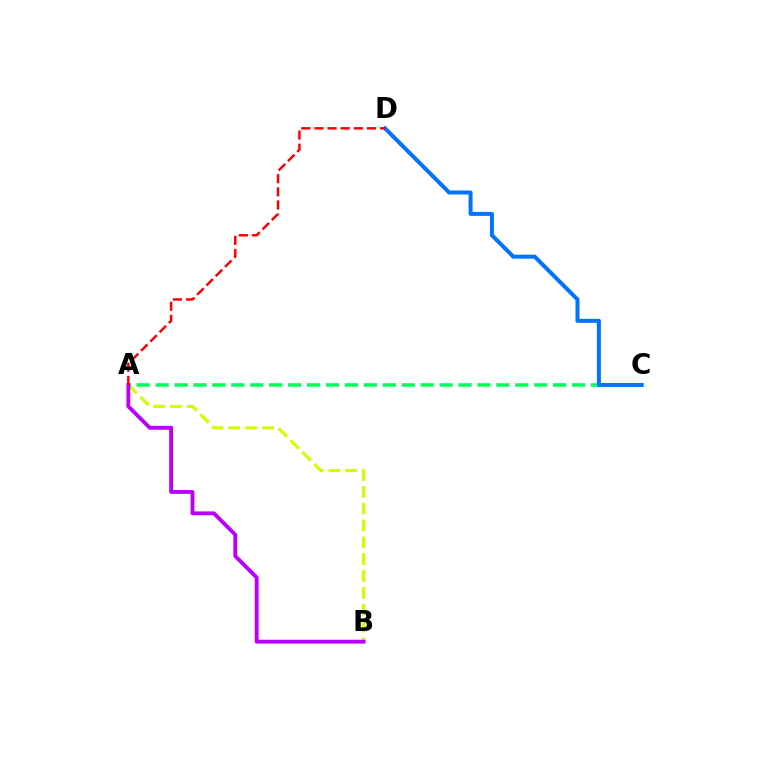{('A', 'B'): [{'color': '#d1ff00', 'line_style': 'dashed', 'thickness': 2.29}, {'color': '#b900ff', 'line_style': 'solid', 'thickness': 2.78}], ('A', 'C'): [{'color': '#00ff5c', 'line_style': 'dashed', 'thickness': 2.57}], ('C', 'D'): [{'color': '#0074ff', 'line_style': 'solid', 'thickness': 2.88}], ('A', 'D'): [{'color': '#ff0000', 'line_style': 'dashed', 'thickness': 1.78}]}